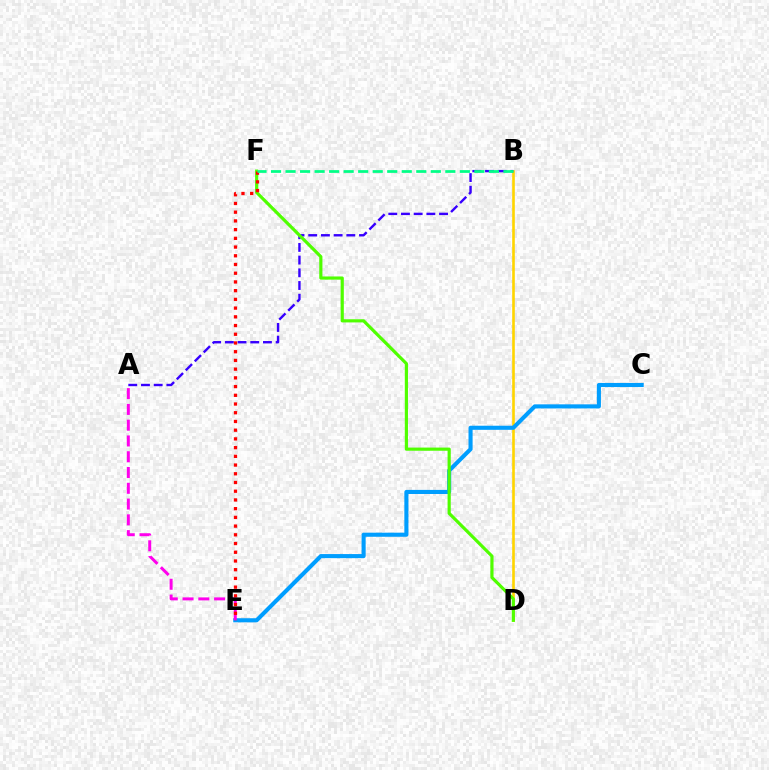{('B', 'D'): [{'color': '#ffd500', 'line_style': 'solid', 'thickness': 1.89}], ('C', 'E'): [{'color': '#009eff', 'line_style': 'solid', 'thickness': 2.95}], ('A', 'E'): [{'color': '#ff00ed', 'line_style': 'dashed', 'thickness': 2.14}], ('A', 'B'): [{'color': '#3700ff', 'line_style': 'dashed', 'thickness': 1.73}], ('D', 'F'): [{'color': '#4fff00', 'line_style': 'solid', 'thickness': 2.29}], ('E', 'F'): [{'color': '#ff0000', 'line_style': 'dotted', 'thickness': 2.37}], ('B', 'F'): [{'color': '#00ff86', 'line_style': 'dashed', 'thickness': 1.97}]}